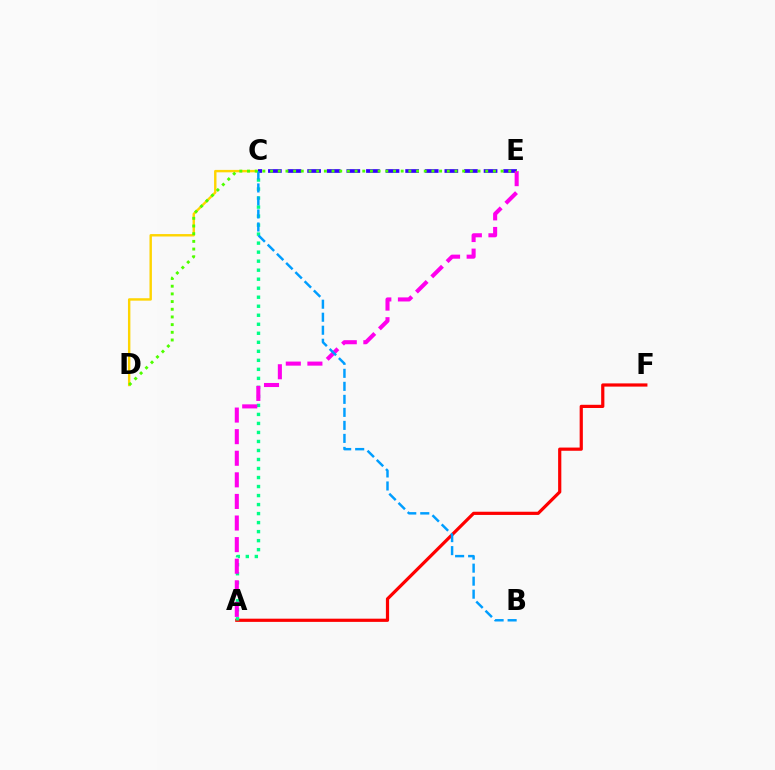{('A', 'F'): [{'color': '#ff0000', 'line_style': 'solid', 'thickness': 2.3}], ('A', 'C'): [{'color': '#00ff86', 'line_style': 'dotted', 'thickness': 2.45}], ('C', 'D'): [{'color': '#ffd500', 'line_style': 'solid', 'thickness': 1.74}], ('C', 'E'): [{'color': '#3700ff', 'line_style': 'dashed', 'thickness': 2.66}], ('A', 'E'): [{'color': '#ff00ed', 'line_style': 'dashed', 'thickness': 2.93}], ('B', 'C'): [{'color': '#009eff', 'line_style': 'dashed', 'thickness': 1.77}], ('D', 'E'): [{'color': '#4fff00', 'line_style': 'dotted', 'thickness': 2.09}]}